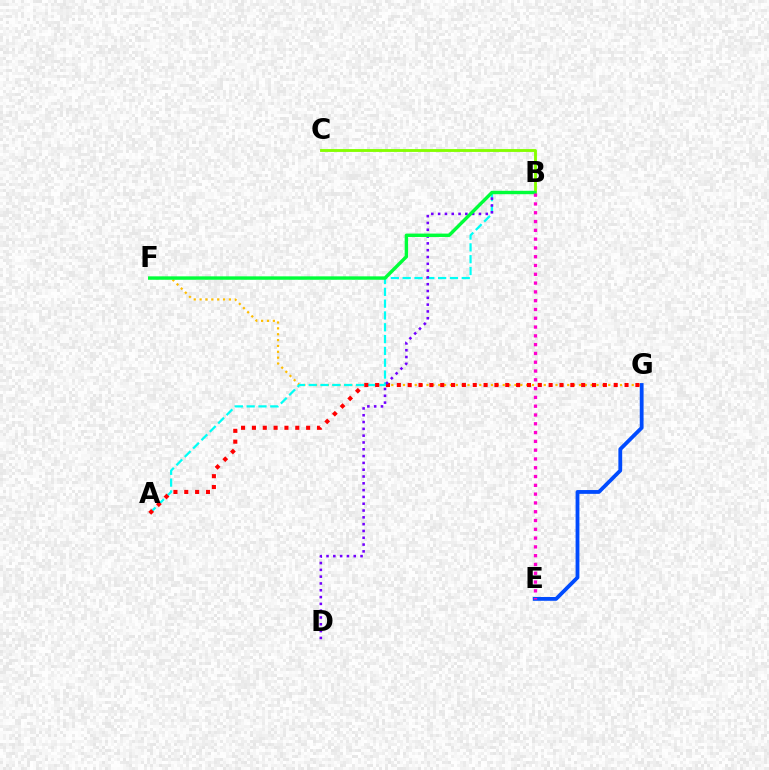{('B', 'C'): [{'color': '#84ff00', 'line_style': 'solid', 'thickness': 2.06}], ('E', 'G'): [{'color': '#004bff', 'line_style': 'solid', 'thickness': 2.74}], ('F', 'G'): [{'color': '#ffbd00', 'line_style': 'dotted', 'thickness': 1.59}], ('A', 'B'): [{'color': '#00fff6', 'line_style': 'dashed', 'thickness': 1.61}], ('A', 'G'): [{'color': '#ff0000', 'line_style': 'dotted', 'thickness': 2.95}], ('B', 'D'): [{'color': '#7200ff', 'line_style': 'dotted', 'thickness': 1.85}], ('B', 'F'): [{'color': '#00ff39', 'line_style': 'solid', 'thickness': 2.45}], ('B', 'E'): [{'color': '#ff00cf', 'line_style': 'dotted', 'thickness': 2.39}]}